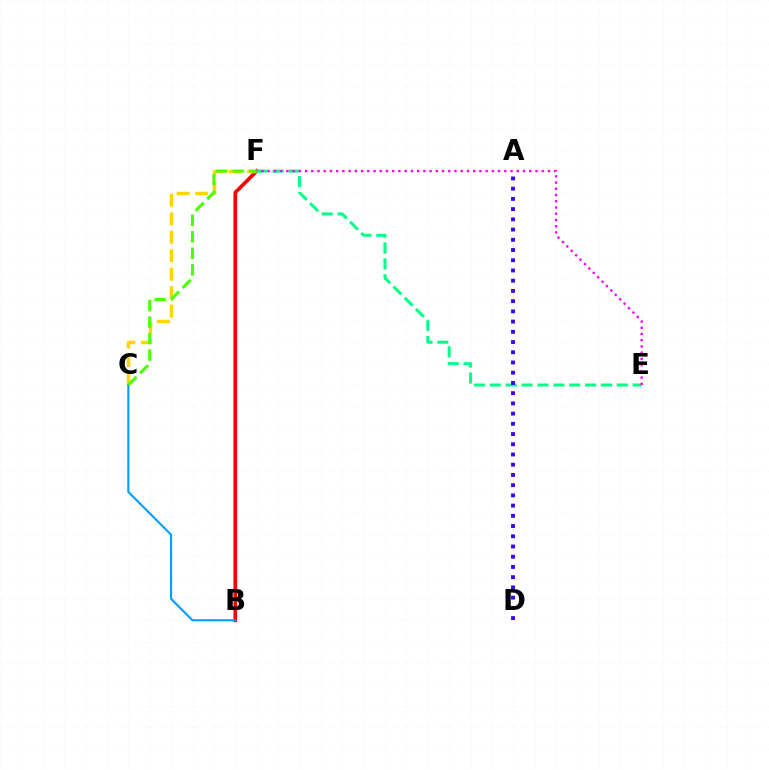{('B', 'F'): [{'color': '#ff0000', 'line_style': 'solid', 'thickness': 2.64}], ('C', 'F'): [{'color': '#ffd500', 'line_style': 'dashed', 'thickness': 2.51}, {'color': '#4fff00', 'line_style': 'dashed', 'thickness': 2.24}], ('B', 'C'): [{'color': '#009eff', 'line_style': 'solid', 'thickness': 1.51}], ('E', 'F'): [{'color': '#00ff86', 'line_style': 'dashed', 'thickness': 2.16}, {'color': '#ff00ed', 'line_style': 'dotted', 'thickness': 1.69}], ('A', 'D'): [{'color': '#3700ff', 'line_style': 'dotted', 'thickness': 2.78}]}